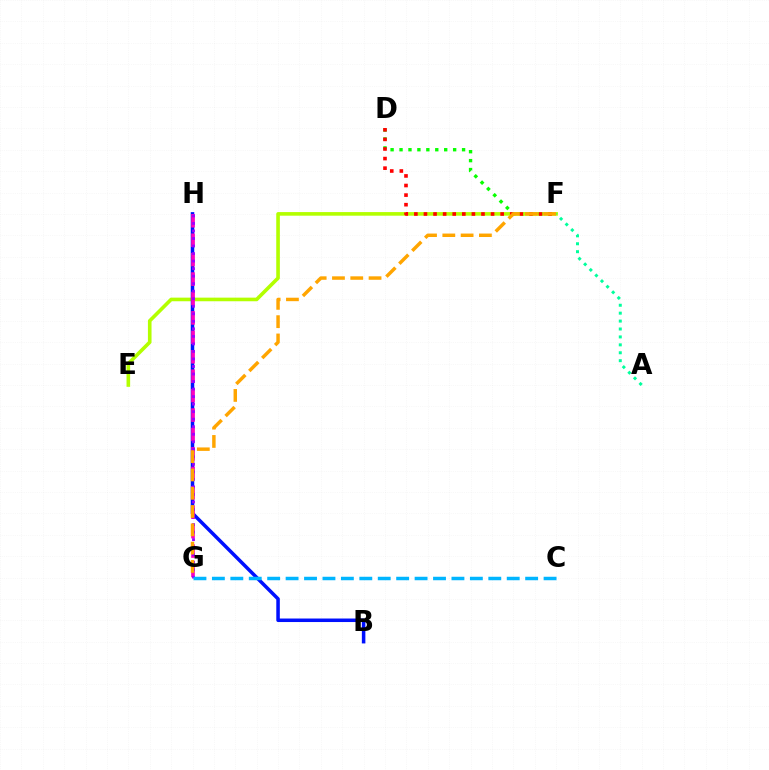{('D', 'F'): [{'color': '#08ff00', 'line_style': 'dotted', 'thickness': 2.43}, {'color': '#ff0000', 'line_style': 'dotted', 'thickness': 2.61}], ('E', 'F'): [{'color': '#b3ff00', 'line_style': 'solid', 'thickness': 2.6}], ('B', 'H'): [{'color': '#0010ff', 'line_style': 'solid', 'thickness': 2.53}], ('A', 'F'): [{'color': '#00ff9d', 'line_style': 'dotted', 'thickness': 2.15}], ('G', 'H'): [{'color': '#ff00bd', 'line_style': 'dashed', 'thickness': 2.64}, {'color': '#9b00ff', 'line_style': 'dotted', 'thickness': 2.05}], ('F', 'G'): [{'color': '#ffa500', 'line_style': 'dashed', 'thickness': 2.49}], ('C', 'G'): [{'color': '#00b5ff', 'line_style': 'dashed', 'thickness': 2.5}]}